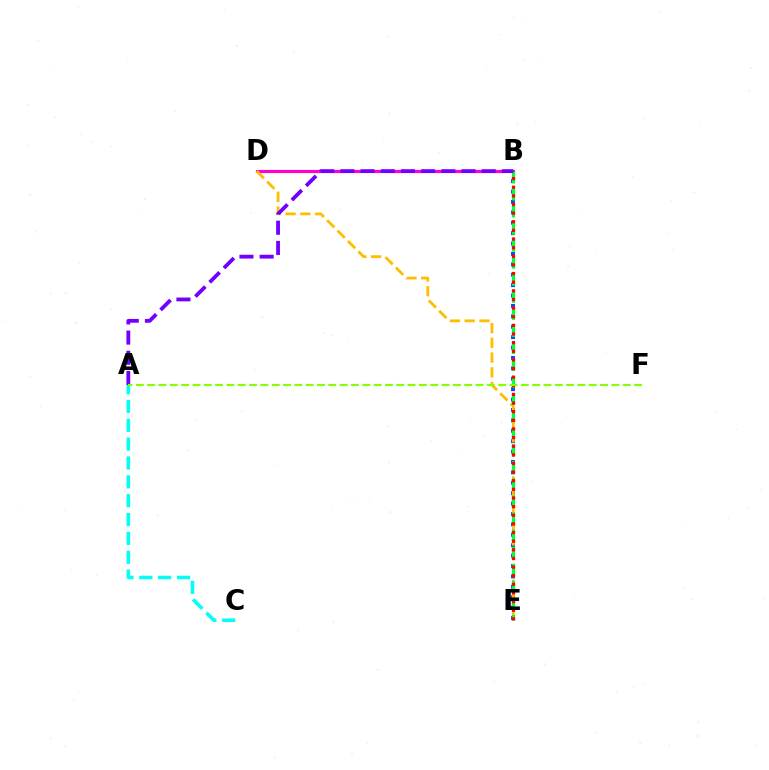{('B', 'E'): [{'color': '#004bff', 'line_style': 'dotted', 'thickness': 2.83}, {'color': '#00ff39', 'line_style': 'dashed', 'thickness': 2.32}, {'color': '#ff0000', 'line_style': 'dotted', 'thickness': 2.35}], ('B', 'D'): [{'color': '#ff00cf', 'line_style': 'solid', 'thickness': 2.25}], ('D', 'E'): [{'color': '#ffbd00', 'line_style': 'dashed', 'thickness': 2.0}], ('A', 'C'): [{'color': '#00fff6', 'line_style': 'dashed', 'thickness': 2.56}], ('A', 'B'): [{'color': '#7200ff', 'line_style': 'dashed', 'thickness': 2.74}], ('A', 'F'): [{'color': '#84ff00', 'line_style': 'dashed', 'thickness': 1.54}]}